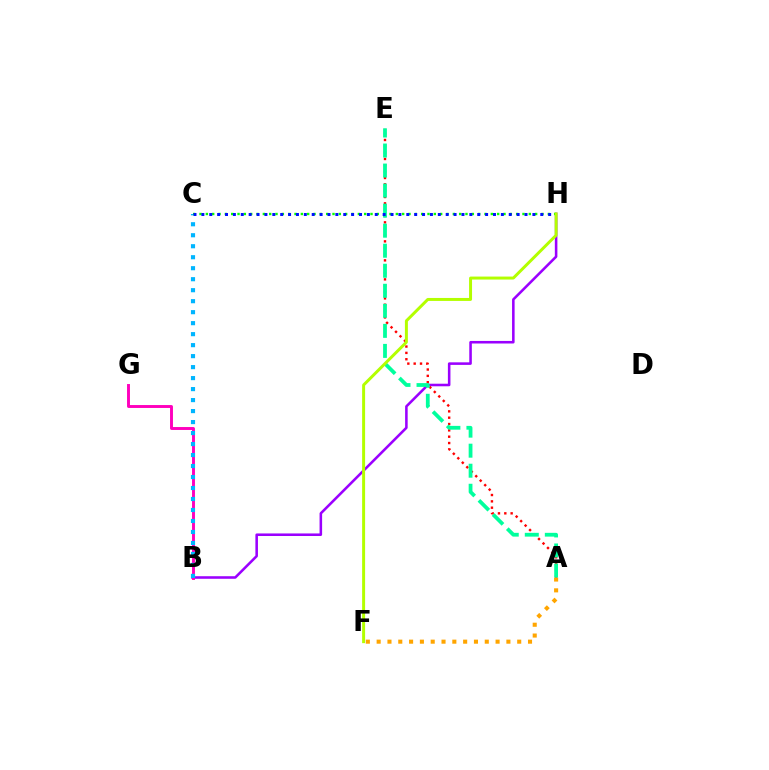{('A', 'F'): [{'color': '#ffa500', 'line_style': 'dotted', 'thickness': 2.94}], ('B', 'H'): [{'color': '#9b00ff', 'line_style': 'solid', 'thickness': 1.84}], ('B', 'G'): [{'color': '#ff00bd', 'line_style': 'solid', 'thickness': 2.11}], ('A', 'E'): [{'color': '#ff0000', 'line_style': 'dotted', 'thickness': 1.72}, {'color': '#00ff9d', 'line_style': 'dashed', 'thickness': 2.72}], ('B', 'C'): [{'color': '#00b5ff', 'line_style': 'dotted', 'thickness': 2.99}], ('C', 'H'): [{'color': '#08ff00', 'line_style': 'dotted', 'thickness': 1.72}, {'color': '#0010ff', 'line_style': 'dotted', 'thickness': 2.14}], ('F', 'H'): [{'color': '#b3ff00', 'line_style': 'solid', 'thickness': 2.14}]}